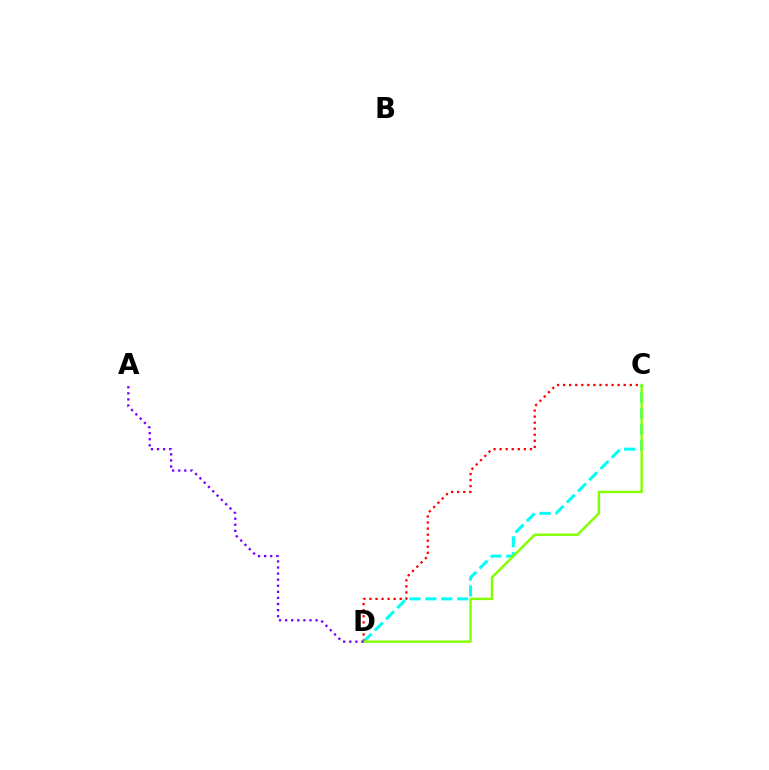{('C', 'D'): [{'color': '#00fff6', 'line_style': 'dashed', 'thickness': 2.16}, {'color': '#ff0000', 'line_style': 'dotted', 'thickness': 1.65}, {'color': '#84ff00', 'line_style': 'solid', 'thickness': 1.75}], ('A', 'D'): [{'color': '#7200ff', 'line_style': 'dotted', 'thickness': 1.65}]}